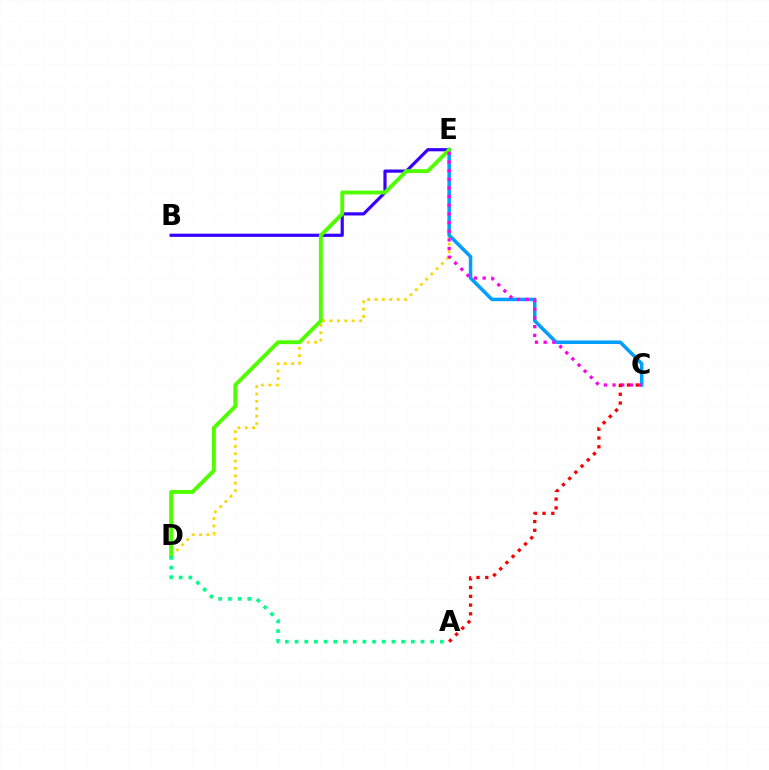{('B', 'E'): [{'color': '#3700ff', 'line_style': 'solid', 'thickness': 2.3}], ('D', 'E'): [{'color': '#ffd500', 'line_style': 'dotted', 'thickness': 2.0}, {'color': '#4fff00', 'line_style': 'solid', 'thickness': 2.78}], ('C', 'E'): [{'color': '#009eff', 'line_style': 'solid', 'thickness': 2.53}, {'color': '#ff00ed', 'line_style': 'dotted', 'thickness': 2.35}], ('A', 'C'): [{'color': '#ff0000', 'line_style': 'dotted', 'thickness': 2.38}], ('A', 'D'): [{'color': '#00ff86', 'line_style': 'dotted', 'thickness': 2.63}]}